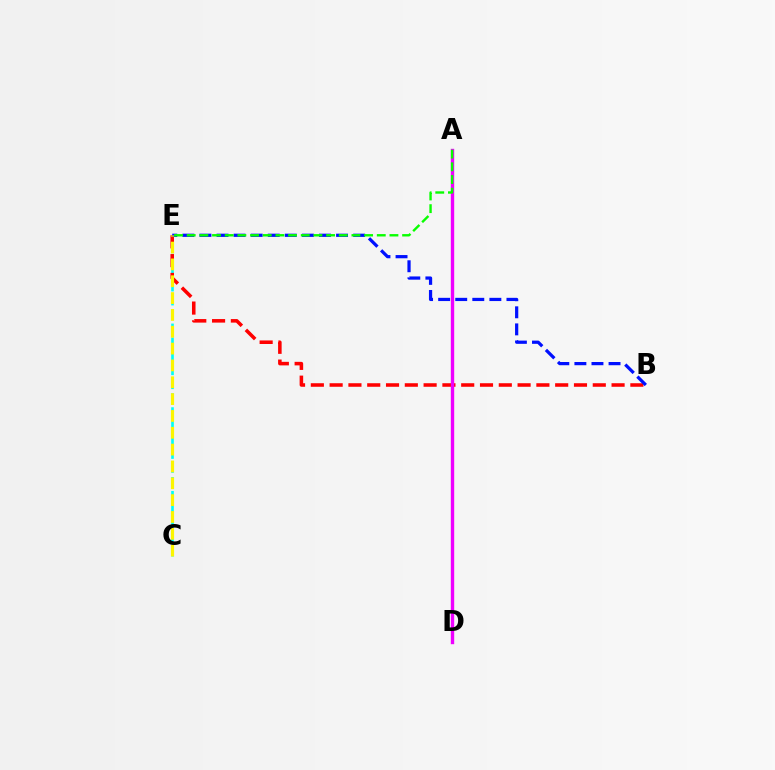{('C', 'E'): [{'color': '#00fff6', 'line_style': 'dashed', 'thickness': 1.9}, {'color': '#fcf500', 'line_style': 'dashed', 'thickness': 2.29}], ('B', 'E'): [{'color': '#ff0000', 'line_style': 'dashed', 'thickness': 2.55}, {'color': '#0010ff', 'line_style': 'dashed', 'thickness': 2.32}], ('A', 'D'): [{'color': '#ee00ff', 'line_style': 'solid', 'thickness': 2.43}], ('A', 'E'): [{'color': '#08ff00', 'line_style': 'dashed', 'thickness': 1.72}]}